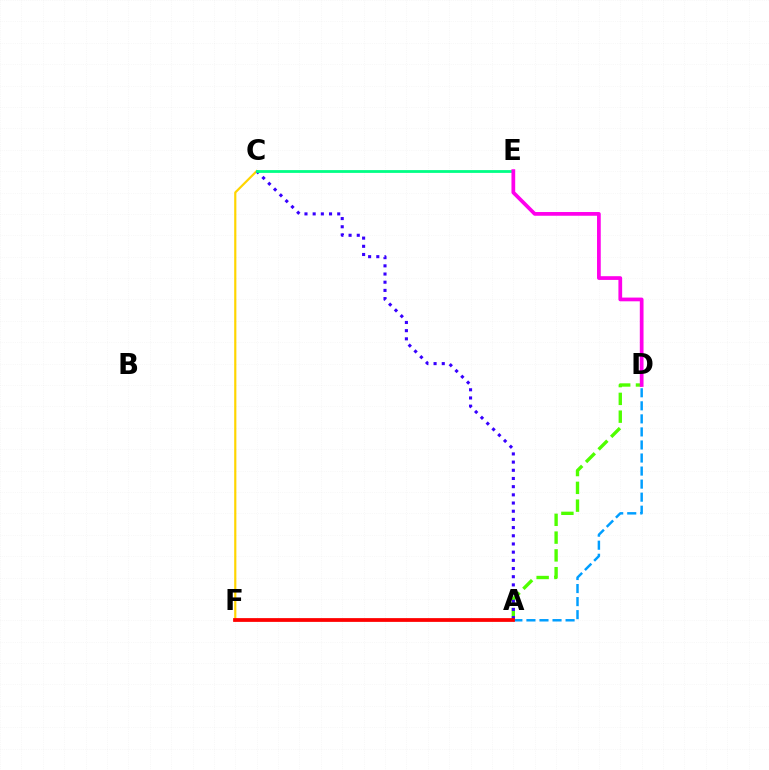{('C', 'F'): [{'color': '#ffd500', 'line_style': 'solid', 'thickness': 1.57}], ('A', 'D'): [{'color': '#4fff00', 'line_style': 'dashed', 'thickness': 2.42}, {'color': '#009eff', 'line_style': 'dashed', 'thickness': 1.77}], ('A', 'C'): [{'color': '#3700ff', 'line_style': 'dotted', 'thickness': 2.22}], ('C', 'E'): [{'color': '#00ff86', 'line_style': 'solid', 'thickness': 2.01}], ('D', 'E'): [{'color': '#ff00ed', 'line_style': 'solid', 'thickness': 2.69}], ('A', 'F'): [{'color': '#ff0000', 'line_style': 'solid', 'thickness': 2.71}]}